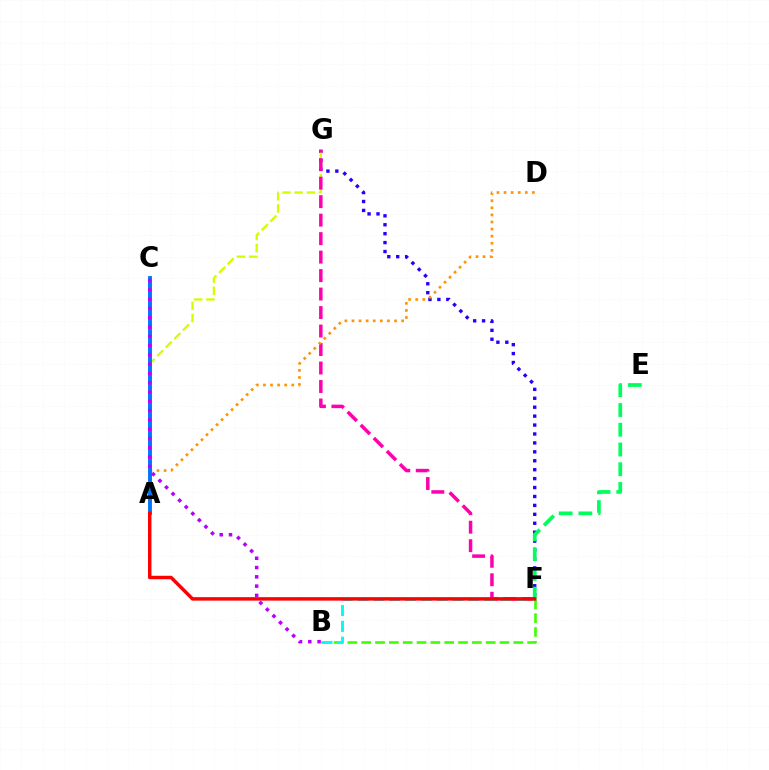{('F', 'G'): [{'color': '#2500ff', 'line_style': 'dotted', 'thickness': 2.43}, {'color': '#ff00ac', 'line_style': 'dashed', 'thickness': 2.51}], ('A', 'G'): [{'color': '#d1ff00', 'line_style': 'dashed', 'thickness': 1.65}], ('B', 'F'): [{'color': '#3dff00', 'line_style': 'dashed', 'thickness': 1.88}, {'color': '#00fff6', 'line_style': 'dashed', 'thickness': 2.15}], ('A', 'D'): [{'color': '#ff9400', 'line_style': 'dotted', 'thickness': 1.93}], ('E', 'F'): [{'color': '#00ff5c', 'line_style': 'dashed', 'thickness': 2.68}], ('A', 'C'): [{'color': '#0074ff', 'line_style': 'solid', 'thickness': 2.79}], ('A', 'F'): [{'color': '#ff0000', 'line_style': 'solid', 'thickness': 2.49}], ('B', 'C'): [{'color': '#b900ff', 'line_style': 'dotted', 'thickness': 2.52}]}